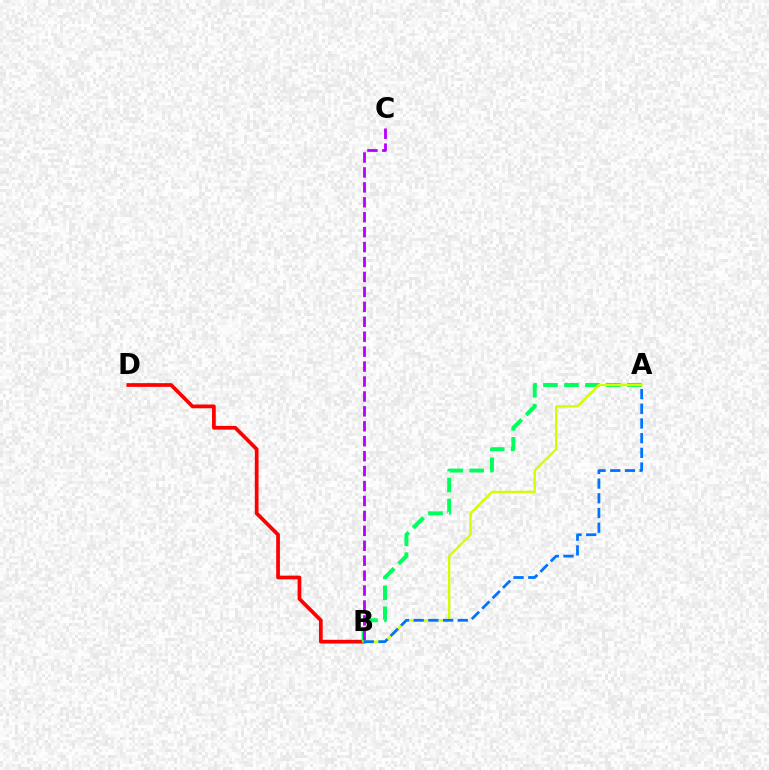{('B', 'D'): [{'color': '#ff0000', 'line_style': 'solid', 'thickness': 2.68}], ('A', 'B'): [{'color': '#00ff5c', 'line_style': 'dashed', 'thickness': 2.85}, {'color': '#d1ff00', 'line_style': 'solid', 'thickness': 1.67}, {'color': '#0074ff', 'line_style': 'dashed', 'thickness': 2.0}], ('B', 'C'): [{'color': '#b900ff', 'line_style': 'dashed', 'thickness': 2.03}]}